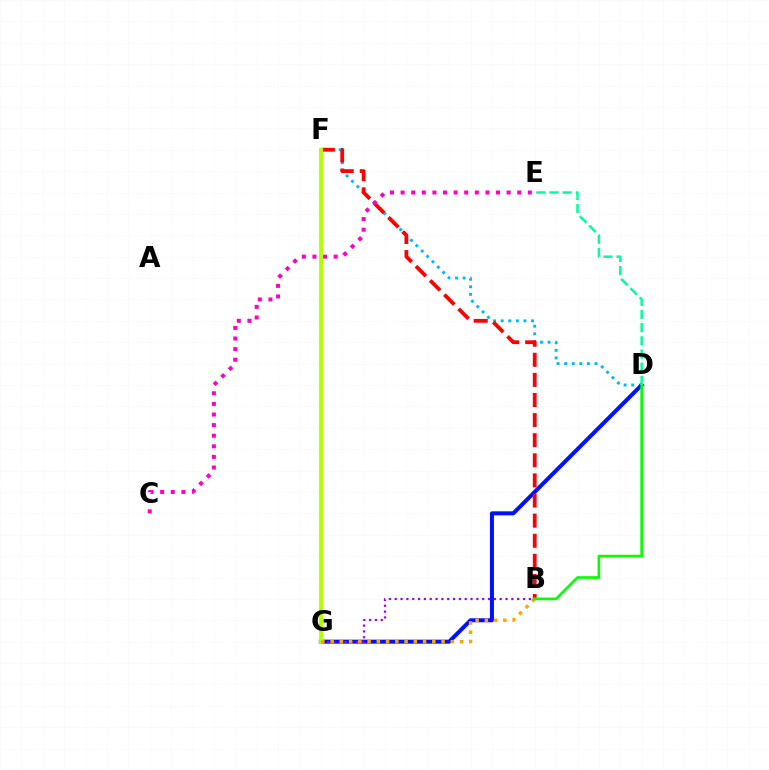{('D', 'F'): [{'color': '#00b5ff', 'line_style': 'dotted', 'thickness': 2.06}], ('D', 'G'): [{'color': '#0010ff', 'line_style': 'solid', 'thickness': 2.89}], ('B', 'F'): [{'color': '#ff0000', 'line_style': 'dashed', 'thickness': 2.73}], ('F', 'G'): [{'color': '#b3ff00', 'line_style': 'solid', 'thickness': 2.8}], ('B', 'G'): [{'color': '#9b00ff', 'line_style': 'dotted', 'thickness': 1.58}, {'color': '#ffa500', 'line_style': 'dotted', 'thickness': 2.51}], ('B', 'D'): [{'color': '#08ff00', 'line_style': 'solid', 'thickness': 1.92}], ('D', 'E'): [{'color': '#00ff9d', 'line_style': 'dashed', 'thickness': 1.79}], ('C', 'E'): [{'color': '#ff00bd', 'line_style': 'dotted', 'thickness': 2.88}]}